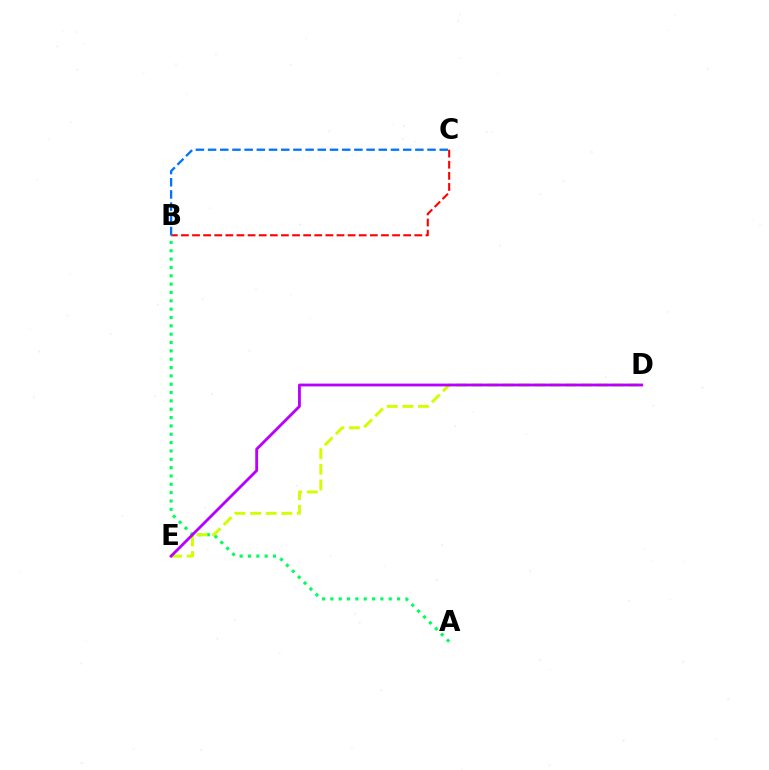{('B', 'C'): [{'color': '#ff0000', 'line_style': 'dashed', 'thickness': 1.51}, {'color': '#0074ff', 'line_style': 'dashed', 'thickness': 1.66}], ('A', 'B'): [{'color': '#00ff5c', 'line_style': 'dotted', 'thickness': 2.27}], ('D', 'E'): [{'color': '#d1ff00', 'line_style': 'dashed', 'thickness': 2.12}, {'color': '#b900ff', 'line_style': 'solid', 'thickness': 2.04}]}